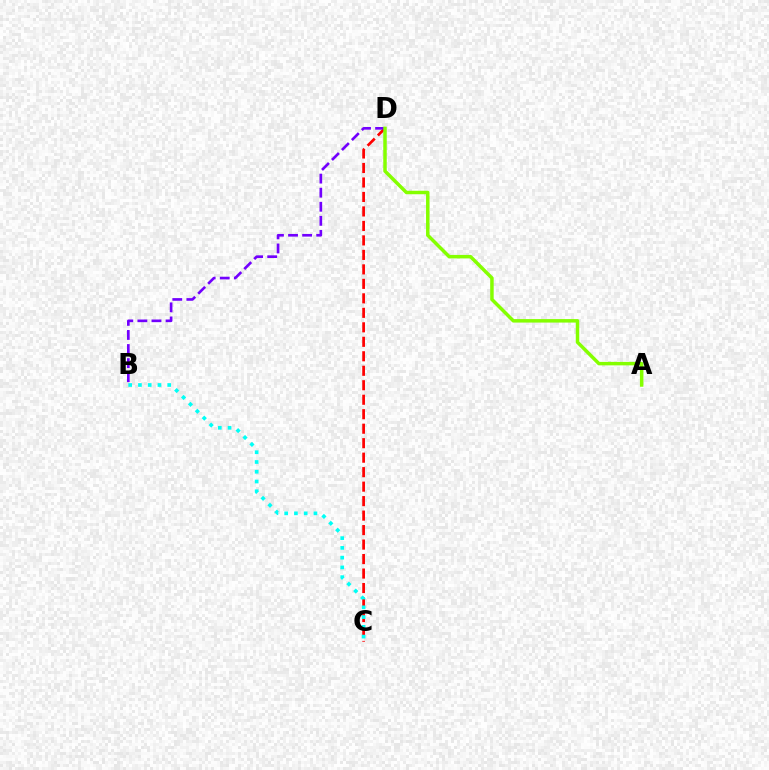{('C', 'D'): [{'color': '#ff0000', 'line_style': 'dashed', 'thickness': 1.97}], ('B', 'D'): [{'color': '#7200ff', 'line_style': 'dashed', 'thickness': 1.91}], ('A', 'D'): [{'color': '#84ff00', 'line_style': 'solid', 'thickness': 2.51}], ('B', 'C'): [{'color': '#00fff6', 'line_style': 'dotted', 'thickness': 2.65}]}